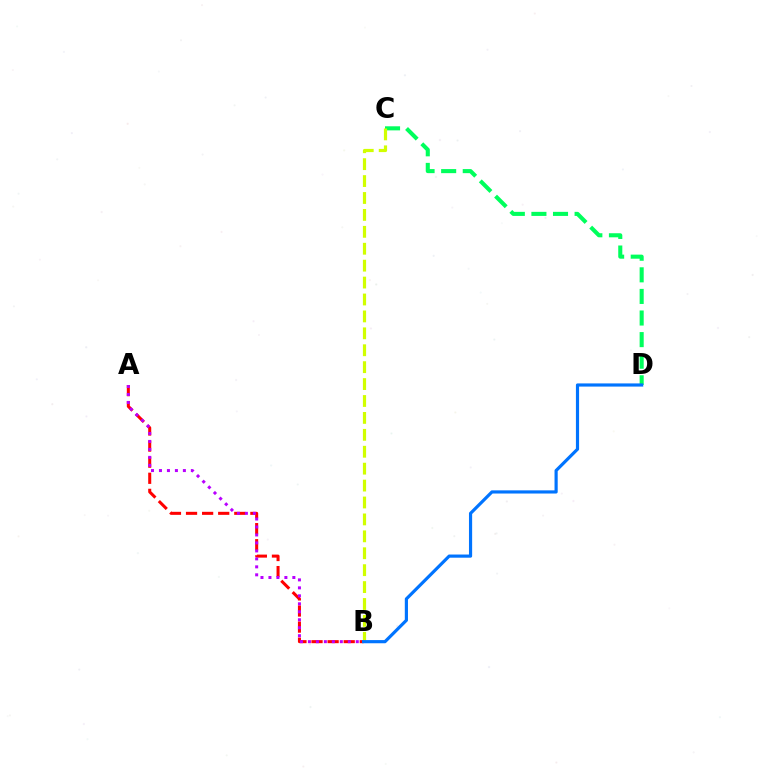{('C', 'D'): [{'color': '#00ff5c', 'line_style': 'dashed', 'thickness': 2.93}], ('A', 'B'): [{'color': '#ff0000', 'line_style': 'dashed', 'thickness': 2.19}, {'color': '#b900ff', 'line_style': 'dotted', 'thickness': 2.17}], ('B', 'C'): [{'color': '#d1ff00', 'line_style': 'dashed', 'thickness': 2.3}], ('B', 'D'): [{'color': '#0074ff', 'line_style': 'solid', 'thickness': 2.28}]}